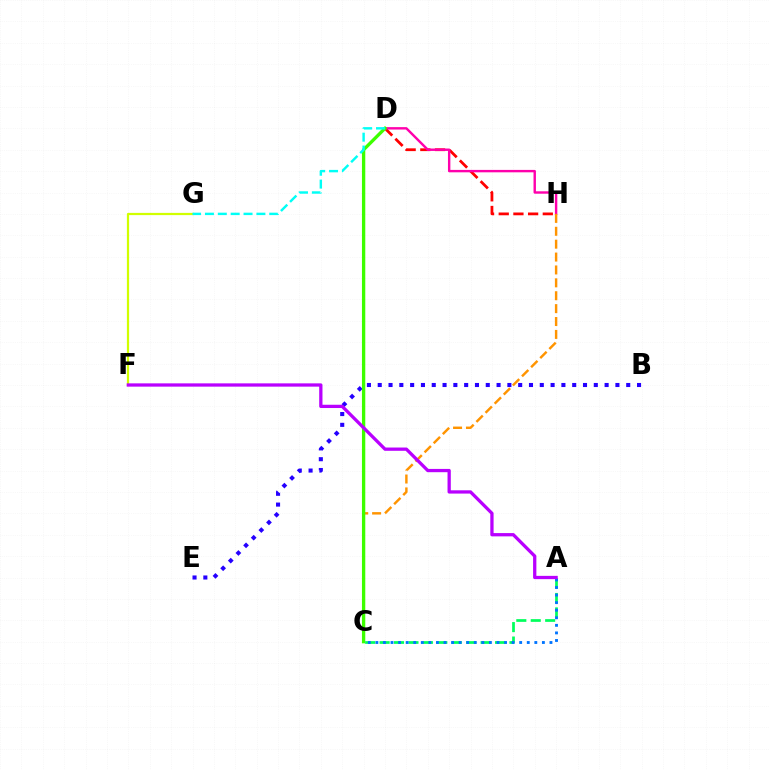{('D', 'H'): [{'color': '#ff0000', 'line_style': 'dashed', 'thickness': 2.0}, {'color': '#ff00ac', 'line_style': 'solid', 'thickness': 1.74}], ('F', 'G'): [{'color': '#d1ff00', 'line_style': 'solid', 'thickness': 1.6}], ('C', 'H'): [{'color': '#ff9400', 'line_style': 'dashed', 'thickness': 1.75}], ('B', 'E'): [{'color': '#2500ff', 'line_style': 'dotted', 'thickness': 2.94}], ('C', 'D'): [{'color': '#3dff00', 'line_style': 'solid', 'thickness': 2.39}], ('A', 'C'): [{'color': '#00ff5c', 'line_style': 'dashed', 'thickness': 1.96}, {'color': '#0074ff', 'line_style': 'dotted', 'thickness': 2.06}], ('A', 'F'): [{'color': '#b900ff', 'line_style': 'solid', 'thickness': 2.36}], ('D', 'G'): [{'color': '#00fff6', 'line_style': 'dashed', 'thickness': 1.75}]}